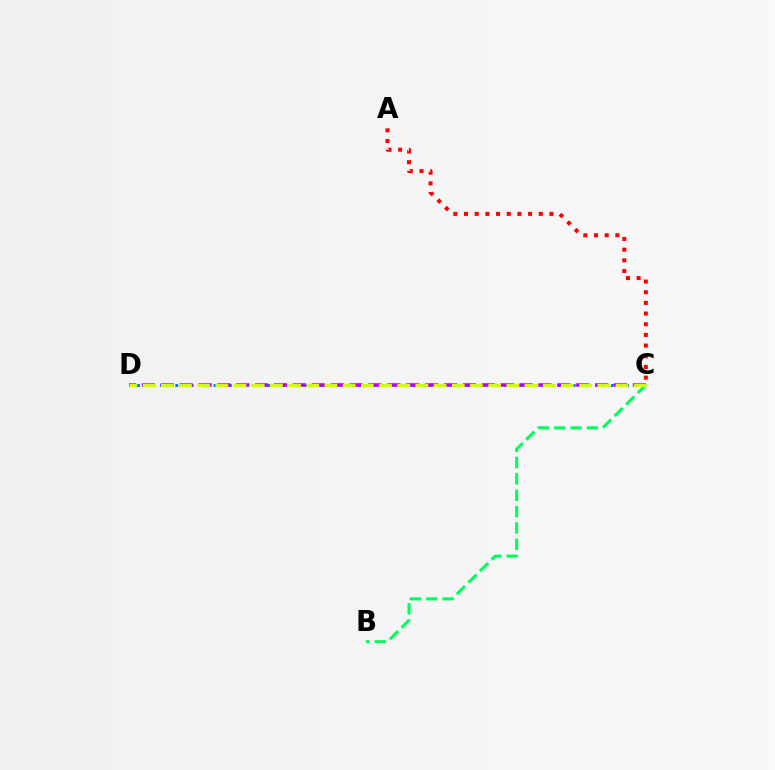{('C', 'D'): [{'color': '#0074ff', 'line_style': 'dotted', 'thickness': 2.08}, {'color': '#b900ff', 'line_style': 'dashed', 'thickness': 2.57}, {'color': '#d1ff00', 'line_style': 'dashed', 'thickness': 2.47}], ('B', 'C'): [{'color': '#00ff5c', 'line_style': 'dashed', 'thickness': 2.22}], ('A', 'C'): [{'color': '#ff0000', 'line_style': 'dotted', 'thickness': 2.9}]}